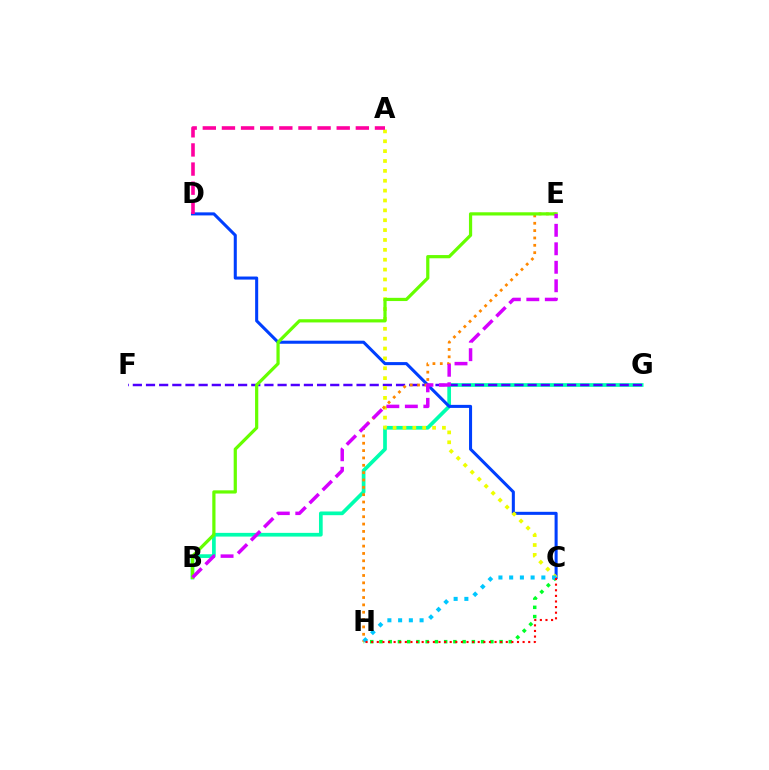{('B', 'G'): [{'color': '#00ffaf', 'line_style': 'solid', 'thickness': 2.66}], ('F', 'G'): [{'color': '#4f00ff', 'line_style': 'dashed', 'thickness': 1.79}], ('C', 'H'): [{'color': '#00ff27', 'line_style': 'dotted', 'thickness': 2.51}, {'color': '#00c7ff', 'line_style': 'dotted', 'thickness': 2.92}, {'color': '#ff0000', 'line_style': 'dotted', 'thickness': 1.52}], ('C', 'D'): [{'color': '#003fff', 'line_style': 'solid', 'thickness': 2.2}], ('A', 'C'): [{'color': '#eeff00', 'line_style': 'dotted', 'thickness': 2.68}], ('E', 'H'): [{'color': '#ff8800', 'line_style': 'dotted', 'thickness': 2.0}], ('A', 'D'): [{'color': '#ff00a0', 'line_style': 'dashed', 'thickness': 2.6}], ('B', 'E'): [{'color': '#66ff00', 'line_style': 'solid', 'thickness': 2.32}, {'color': '#d600ff', 'line_style': 'dashed', 'thickness': 2.51}]}